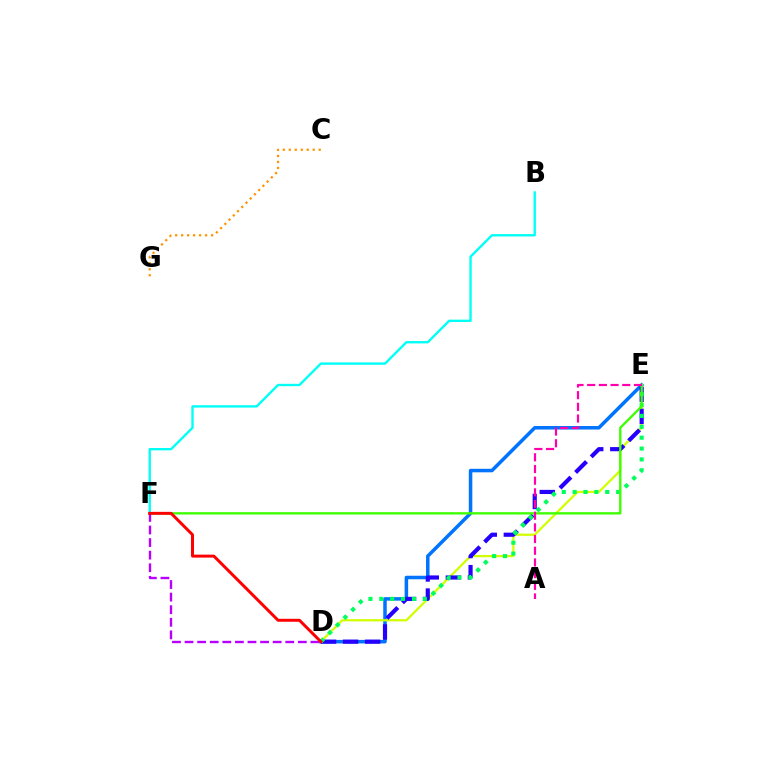{('C', 'G'): [{'color': '#ff9400', 'line_style': 'dotted', 'thickness': 1.63}], ('D', 'E'): [{'color': '#0074ff', 'line_style': 'solid', 'thickness': 2.53}, {'color': '#d1ff00', 'line_style': 'solid', 'thickness': 1.62}, {'color': '#2500ff', 'line_style': 'dashed', 'thickness': 3.0}, {'color': '#00ff5c', 'line_style': 'dotted', 'thickness': 2.96}], ('B', 'F'): [{'color': '#00fff6', 'line_style': 'solid', 'thickness': 1.7}], ('E', 'F'): [{'color': '#3dff00', 'line_style': 'solid', 'thickness': 1.69}], ('A', 'E'): [{'color': '#ff00ac', 'line_style': 'dashed', 'thickness': 1.59}], ('D', 'F'): [{'color': '#b900ff', 'line_style': 'dashed', 'thickness': 1.71}, {'color': '#ff0000', 'line_style': 'solid', 'thickness': 2.14}]}